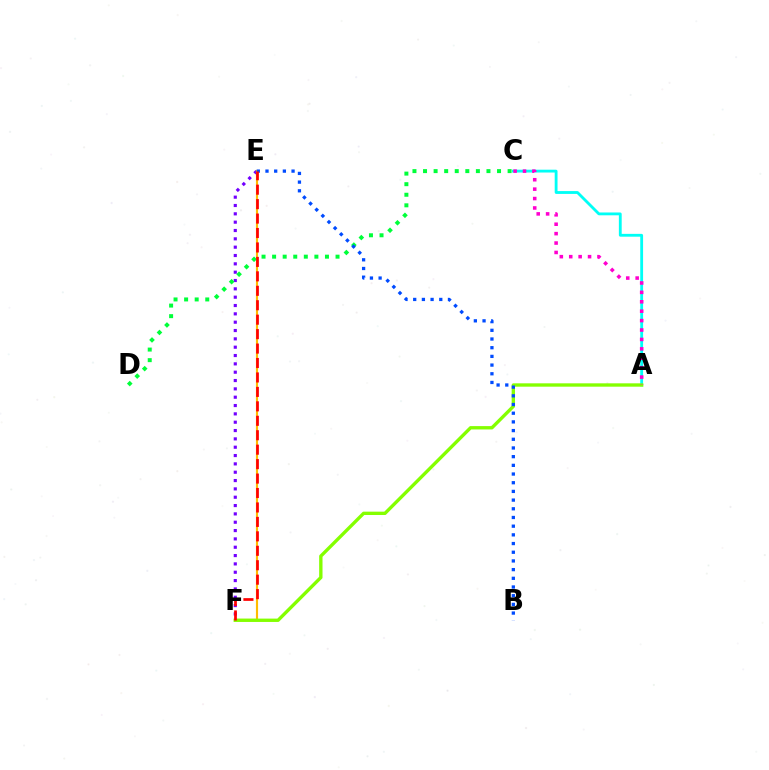{('E', 'F'): [{'color': '#7200ff', 'line_style': 'dotted', 'thickness': 2.26}, {'color': '#ffbd00', 'line_style': 'solid', 'thickness': 1.54}, {'color': '#ff0000', 'line_style': 'dashed', 'thickness': 1.96}], ('A', 'C'): [{'color': '#00fff6', 'line_style': 'solid', 'thickness': 2.04}, {'color': '#ff00cf', 'line_style': 'dotted', 'thickness': 2.56}], ('A', 'F'): [{'color': '#84ff00', 'line_style': 'solid', 'thickness': 2.42}], ('C', 'D'): [{'color': '#00ff39', 'line_style': 'dotted', 'thickness': 2.87}], ('B', 'E'): [{'color': '#004bff', 'line_style': 'dotted', 'thickness': 2.36}]}